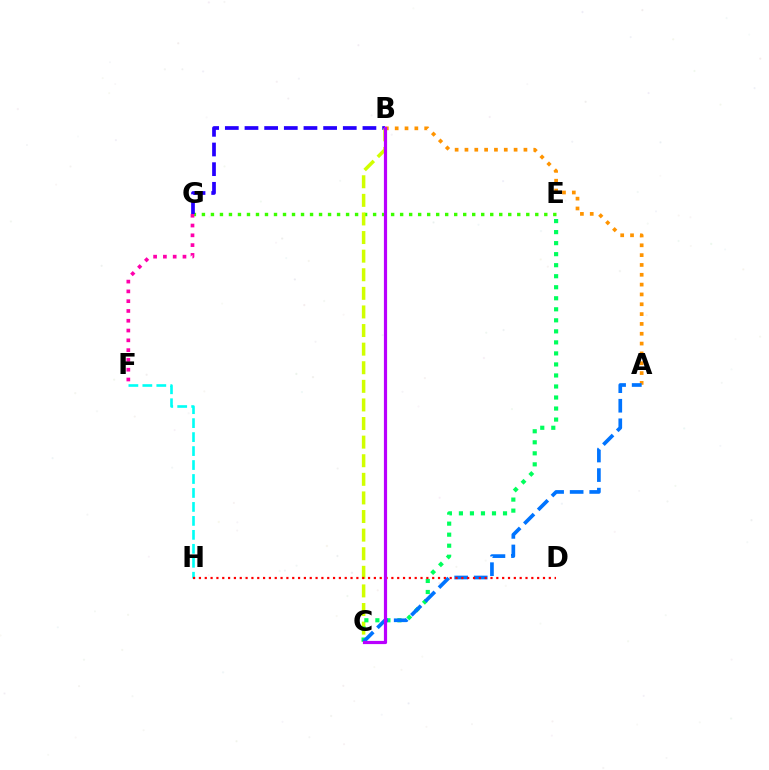{('E', 'G'): [{'color': '#3dff00', 'line_style': 'dotted', 'thickness': 2.45}], ('F', 'G'): [{'color': '#ff00ac', 'line_style': 'dotted', 'thickness': 2.66}], ('B', 'G'): [{'color': '#2500ff', 'line_style': 'dashed', 'thickness': 2.67}], ('A', 'B'): [{'color': '#ff9400', 'line_style': 'dotted', 'thickness': 2.67}], ('B', 'C'): [{'color': '#d1ff00', 'line_style': 'dashed', 'thickness': 2.53}, {'color': '#b900ff', 'line_style': 'solid', 'thickness': 2.3}], ('F', 'H'): [{'color': '#00fff6', 'line_style': 'dashed', 'thickness': 1.9}], ('C', 'E'): [{'color': '#00ff5c', 'line_style': 'dotted', 'thickness': 3.0}], ('A', 'C'): [{'color': '#0074ff', 'line_style': 'dashed', 'thickness': 2.66}], ('D', 'H'): [{'color': '#ff0000', 'line_style': 'dotted', 'thickness': 1.58}]}